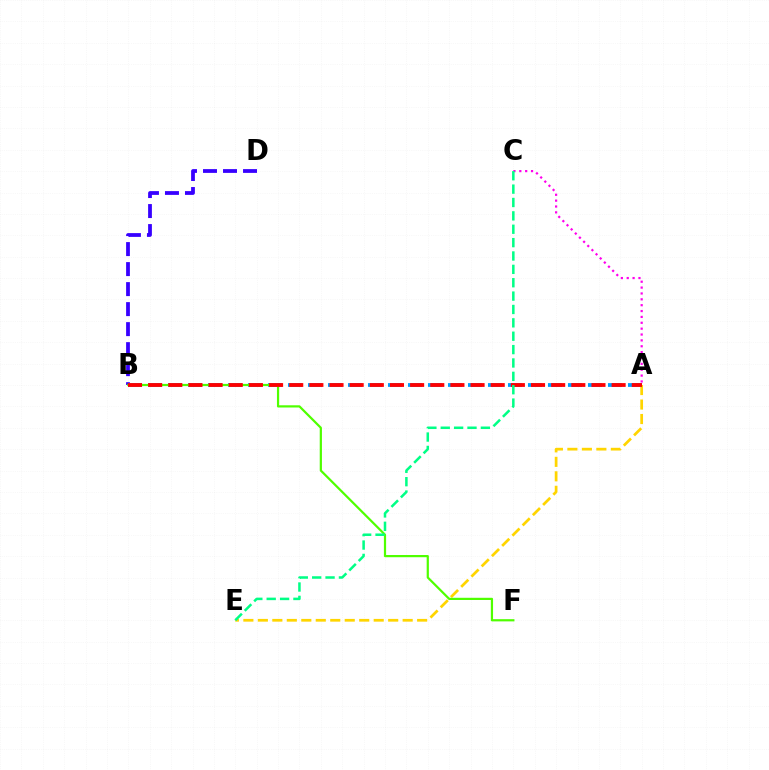{('B', 'D'): [{'color': '#3700ff', 'line_style': 'dashed', 'thickness': 2.72}], ('A', 'C'): [{'color': '#ff00ed', 'line_style': 'dotted', 'thickness': 1.59}], ('A', 'E'): [{'color': '#ffd500', 'line_style': 'dashed', 'thickness': 1.97}], ('A', 'B'): [{'color': '#009eff', 'line_style': 'dashed', 'thickness': 2.72}, {'color': '#ff0000', 'line_style': 'dashed', 'thickness': 2.74}], ('B', 'F'): [{'color': '#4fff00', 'line_style': 'solid', 'thickness': 1.59}], ('C', 'E'): [{'color': '#00ff86', 'line_style': 'dashed', 'thickness': 1.82}]}